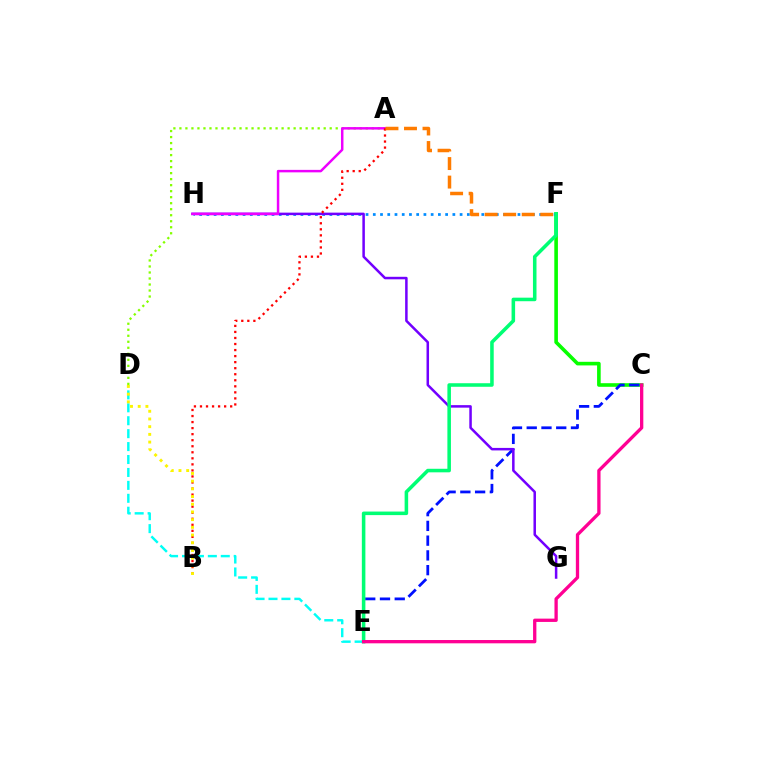{('C', 'F'): [{'color': '#08ff00', 'line_style': 'solid', 'thickness': 2.6}], ('C', 'E'): [{'color': '#0010ff', 'line_style': 'dashed', 'thickness': 2.0}, {'color': '#ff0094', 'line_style': 'solid', 'thickness': 2.38}], ('A', 'D'): [{'color': '#84ff00', 'line_style': 'dotted', 'thickness': 1.63}], ('F', 'H'): [{'color': '#008cff', 'line_style': 'dotted', 'thickness': 1.97}], ('D', 'E'): [{'color': '#00fff6', 'line_style': 'dashed', 'thickness': 1.76}], ('G', 'H'): [{'color': '#7200ff', 'line_style': 'solid', 'thickness': 1.81}], ('A', 'H'): [{'color': '#ee00ff', 'line_style': 'solid', 'thickness': 1.78}], ('A', 'B'): [{'color': '#ff0000', 'line_style': 'dotted', 'thickness': 1.64}], ('B', 'D'): [{'color': '#fcf500', 'line_style': 'dotted', 'thickness': 2.09}], ('E', 'F'): [{'color': '#00ff74', 'line_style': 'solid', 'thickness': 2.55}], ('A', 'F'): [{'color': '#ff7c00', 'line_style': 'dashed', 'thickness': 2.52}]}